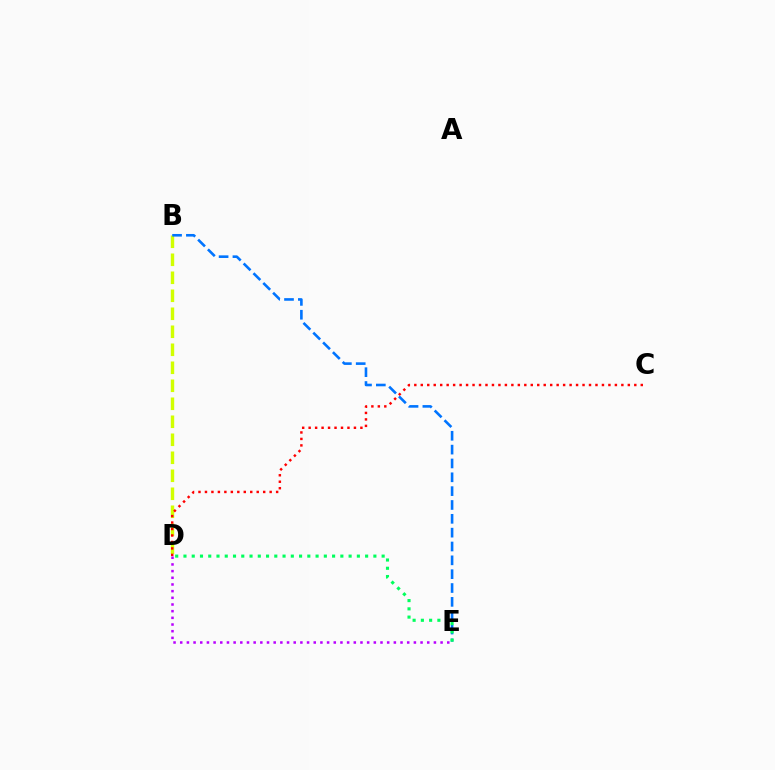{('D', 'E'): [{'color': '#b900ff', 'line_style': 'dotted', 'thickness': 1.81}, {'color': '#00ff5c', 'line_style': 'dotted', 'thickness': 2.24}], ('B', 'D'): [{'color': '#d1ff00', 'line_style': 'dashed', 'thickness': 2.45}], ('B', 'E'): [{'color': '#0074ff', 'line_style': 'dashed', 'thickness': 1.88}], ('C', 'D'): [{'color': '#ff0000', 'line_style': 'dotted', 'thickness': 1.76}]}